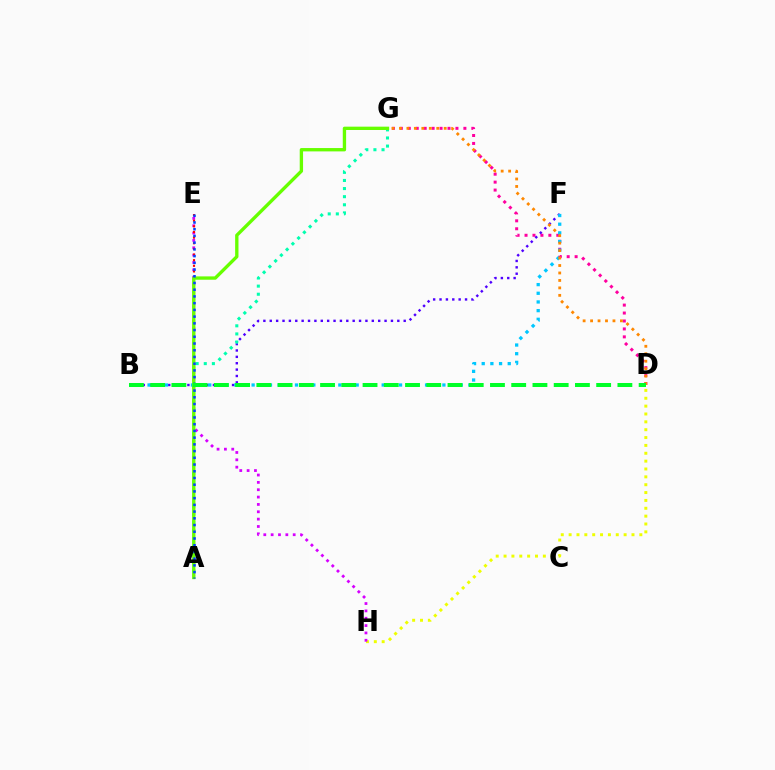{('D', 'H'): [{'color': '#eeff00', 'line_style': 'dotted', 'thickness': 2.14}], ('D', 'G'): [{'color': '#ff00a0', 'line_style': 'dotted', 'thickness': 2.16}, {'color': '#ff8800', 'line_style': 'dotted', 'thickness': 2.03}], ('B', 'F'): [{'color': '#4f00ff', 'line_style': 'dotted', 'thickness': 1.73}, {'color': '#00c7ff', 'line_style': 'dotted', 'thickness': 2.36}], ('E', 'H'): [{'color': '#d600ff', 'line_style': 'dotted', 'thickness': 2.0}], ('A', 'G'): [{'color': '#00ffaf', 'line_style': 'dotted', 'thickness': 2.2}, {'color': '#66ff00', 'line_style': 'solid', 'thickness': 2.4}], ('A', 'E'): [{'color': '#ff0000', 'line_style': 'dotted', 'thickness': 1.53}, {'color': '#003fff', 'line_style': 'dotted', 'thickness': 1.83}], ('B', 'D'): [{'color': '#00ff27', 'line_style': 'dashed', 'thickness': 2.89}]}